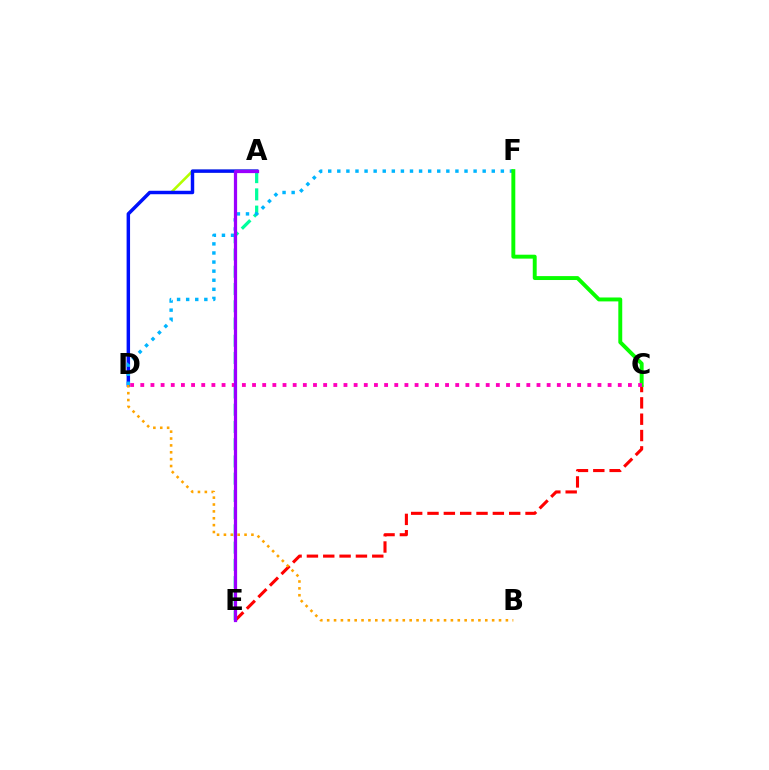{('C', 'E'): [{'color': '#ff0000', 'line_style': 'dashed', 'thickness': 2.22}], ('A', 'D'): [{'color': '#b3ff00', 'line_style': 'solid', 'thickness': 1.87}, {'color': '#0010ff', 'line_style': 'solid', 'thickness': 2.49}], ('A', 'E'): [{'color': '#00ff9d', 'line_style': 'dashed', 'thickness': 2.34}, {'color': '#9b00ff', 'line_style': 'solid', 'thickness': 2.33}], ('D', 'F'): [{'color': '#00b5ff', 'line_style': 'dotted', 'thickness': 2.47}], ('C', 'F'): [{'color': '#08ff00', 'line_style': 'solid', 'thickness': 2.82}], ('C', 'D'): [{'color': '#ff00bd', 'line_style': 'dotted', 'thickness': 2.76}], ('B', 'D'): [{'color': '#ffa500', 'line_style': 'dotted', 'thickness': 1.87}]}